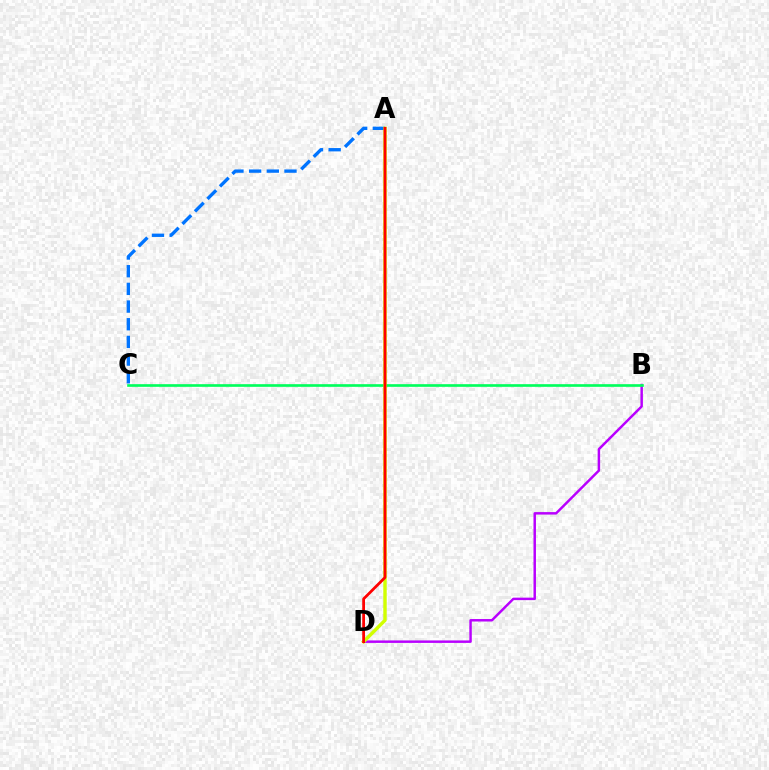{('A', 'C'): [{'color': '#0074ff', 'line_style': 'dashed', 'thickness': 2.4}], ('B', 'D'): [{'color': '#b900ff', 'line_style': 'solid', 'thickness': 1.78}], ('B', 'C'): [{'color': '#00ff5c', 'line_style': 'solid', 'thickness': 1.91}], ('A', 'D'): [{'color': '#d1ff00', 'line_style': 'solid', 'thickness': 2.46}, {'color': '#ff0000', 'line_style': 'solid', 'thickness': 2.0}]}